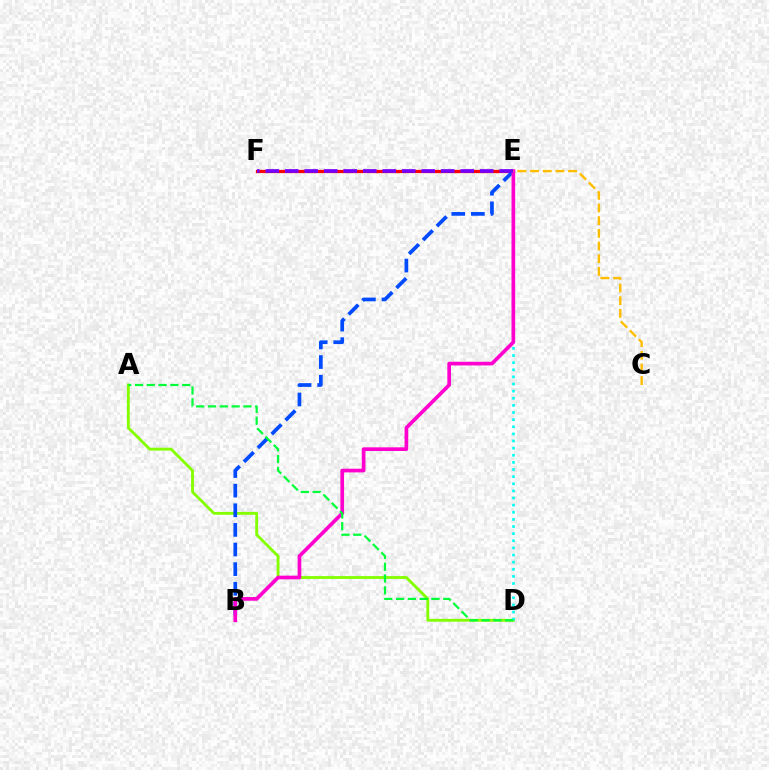{('A', 'D'): [{'color': '#84ff00', 'line_style': 'solid', 'thickness': 2.05}, {'color': '#00ff39', 'line_style': 'dashed', 'thickness': 1.6}], ('E', 'F'): [{'color': '#ff0000', 'line_style': 'solid', 'thickness': 2.34}, {'color': '#7200ff', 'line_style': 'dashed', 'thickness': 2.65}], ('B', 'E'): [{'color': '#004bff', 'line_style': 'dashed', 'thickness': 2.67}, {'color': '#ff00cf', 'line_style': 'solid', 'thickness': 2.65}], ('D', 'E'): [{'color': '#00fff6', 'line_style': 'dotted', 'thickness': 1.94}], ('C', 'E'): [{'color': '#ffbd00', 'line_style': 'dashed', 'thickness': 1.72}]}